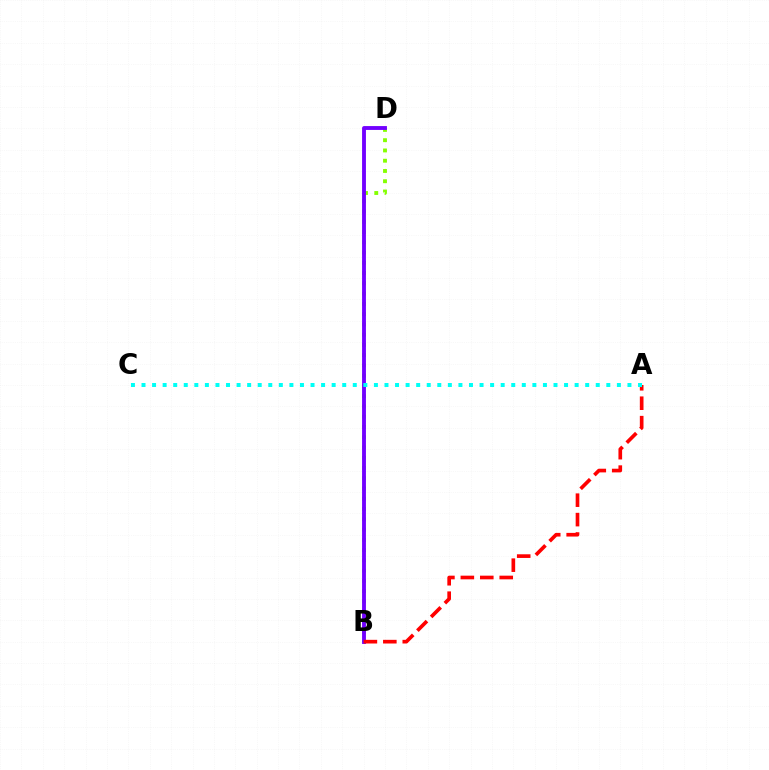{('B', 'D'): [{'color': '#84ff00', 'line_style': 'dotted', 'thickness': 2.79}, {'color': '#7200ff', 'line_style': 'solid', 'thickness': 2.78}], ('A', 'B'): [{'color': '#ff0000', 'line_style': 'dashed', 'thickness': 2.64}], ('A', 'C'): [{'color': '#00fff6', 'line_style': 'dotted', 'thickness': 2.87}]}